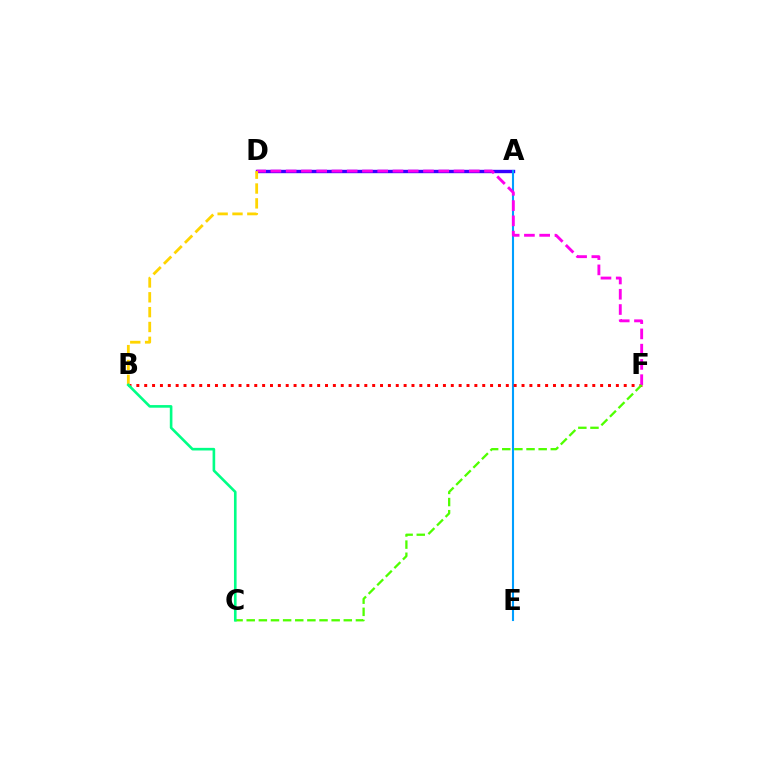{('A', 'D'): [{'color': '#3700ff', 'line_style': 'solid', 'thickness': 2.43}], ('A', 'E'): [{'color': '#009eff', 'line_style': 'solid', 'thickness': 1.51}], ('B', 'F'): [{'color': '#ff0000', 'line_style': 'dotted', 'thickness': 2.14}], ('D', 'F'): [{'color': '#ff00ed', 'line_style': 'dashed', 'thickness': 2.07}], ('C', 'F'): [{'color': '#4fff00', 'line_style': 'dashed', 'thickness': 1.65}], ('B', 'D'): [{'color': '#ffd500', 'line_style': 'dashed', 'thickness': 2.02}], ('B', 'C'): [{'color': '#00ff86', 'line_style': 'solid', 'thickness': 1.89}]}